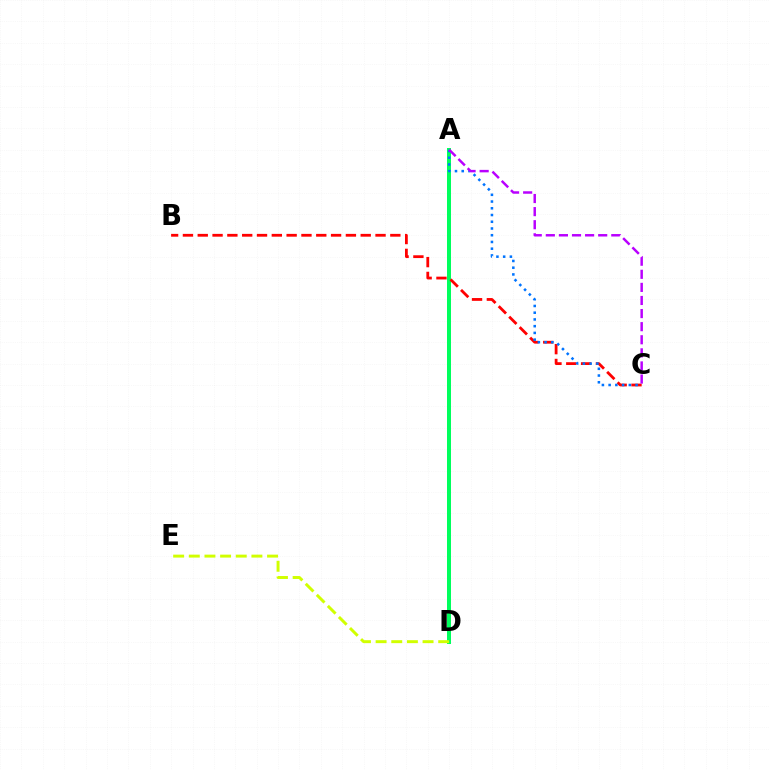{('A', 'D'): [{'color': '#00ff5c', 'line_style': 'solid', 'thickness': 2.88}], ('D', 'E'): [{'color': '#d1ff00', 'line_style': 'dashed', 'thickness': 2.13}], ('B', 'C'): [{'color': '#ff0000', 'line_style': 'dashed', 'thickness': 2.01}], ('A', 'C'): [{'color': '#0074ff', 'line_style': 'dotted', 'thickness': 1.83}, {'color': '#b900ff', 'line_style': 'dashed', 'thickness': 1.78}]}